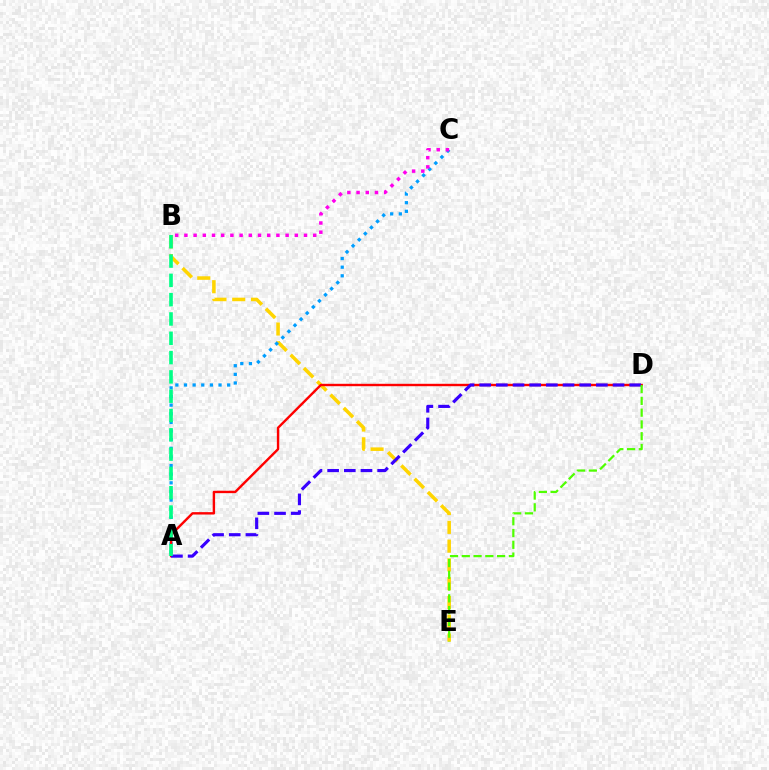{('B', 'E'): [{'color': '#ffd500', 'line_style': 'dashed', 'thickness': 2.55}], ('A', 'C'): [{'color': '#009eff', 'line_style': 'dotted', 'thickness': 2.35}], ('B', 'C'): [{'color': '#ff00ed', 'line_style': 'dotted', 'thickness': 2.5}], ('A', 'D'): [{'color': '#ff0000', 'line_style': 'solid', 'thickness': 1.73}, {'color': '#3700ff', 'line_style': 'dashed', 'thickness': 2.26}], ('D', 'E'): [{'color': '#4fff00', 'line_style': 'dashed', 'thickness': 1.6}], ('A', 'B'): [{'color': '#00ff86', 'line_style': 'dashed', 'thickness': 2.62}]}